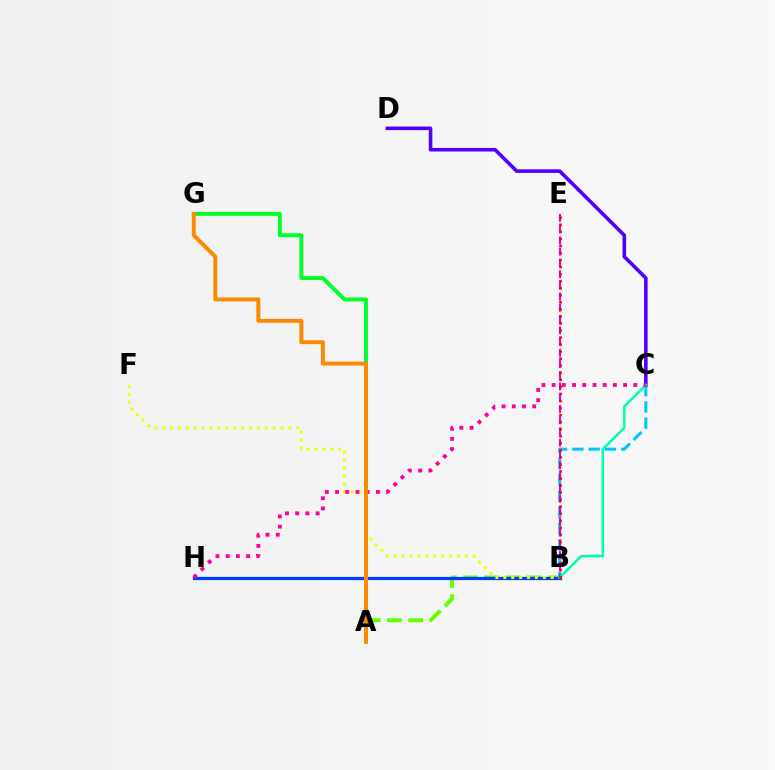{('A', 'B'): [{'color': '#66ff00', 'line_style': 'dashed', 'thickness': 2.88}], ('A', 'G'): [{'color': '#00ff27', 'line_style': 'solid', 'thickness': 2.8}, {'color': '#ff8800', 'line_style': 'solid', 'thickness': 2.83}], ('B', 'C'): [{'color': '#00c7ff', 'line_style': 'dashed', 'thickness': 2.21}, {'color': '#00ffaf', 'line_style': 'solid', 'thickness': 1.83}], ('B', 'E'): [{'color': '#d600ff', 'line_style': 'dashed', 'thickness': 1.53}, {'color': '#ff0000', 'line_style': 'dotted', 'thickness': 1.91}], ('B', 'H'): [{'color': '#003fff', 'line_style': 'solid', 'thickness': 2.33}], ('B', 'F'): [{'color': '#eeff00', 'line_style': 'dotted', 'thickness': 2.15}], ('C', 'D'): [{'color': '#4f00ff', 'line_style': 'solid', 'thickness': 2.59}], ('C', 'H'): [{'color': '#ff00a0', 'line_style': 'dotted', 'thickness': 2.77}]}